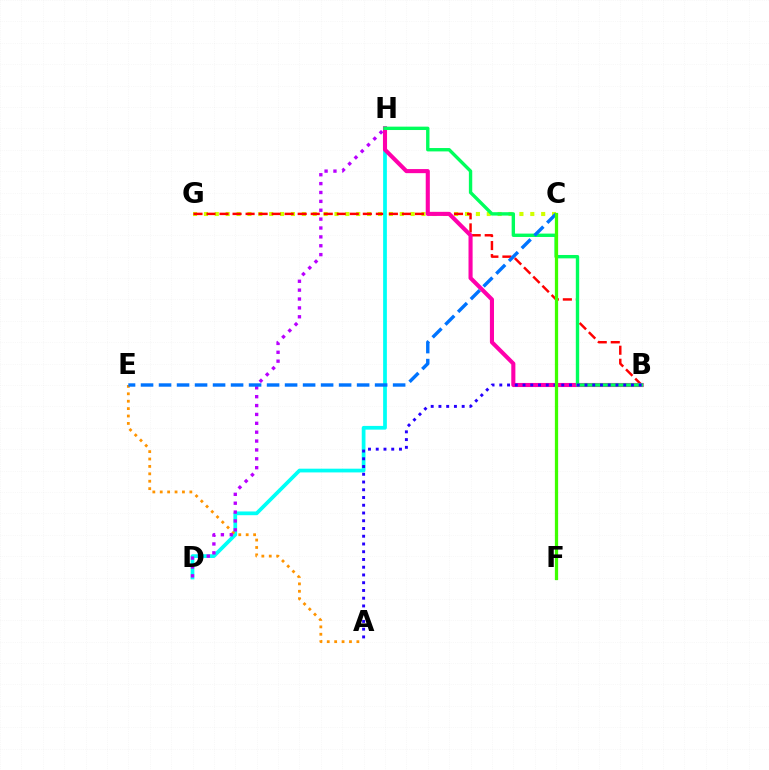{('C', 'G'): [{'color': '#d1ff00', 'line_style': 'dotted', 'thickness': 2.96}], ('B', 'G'): [{'color': '#ff0000', 'line_style': 'dashed', 'thickness': 1.77}], ('D', 'H'): [{'color': '#00fff6', 'line_style': 'solid', 'thickness': 2.69}, {'color': '#b900ff', 'line_style': 'dotted', 'thickness': 2.41}], ('B', 'H'): [{'color': '#ff00ac', 'line_style': 'solid', 'thickness': 2.95}, {'color': '#00ff5c', 'line_style': 'solid', 'thickness': 2.43}], ('A', 'E'): [{'color': '#ff9400', 'line_style': 'dotted', 'thickness': 2.01}], ('A', 'B'): [{'color': '#2500ff', 'line_style': 'dotted', 'thickness': 2.1}], ('C', 'E'): [{'color': '#0074ff', 'line_style': 'dashed', 'thickness': 2.45}], ('C', 'F'): [{'color': '#3dff00', 'line_style': 'solid', 'thickness': 2.34}]}